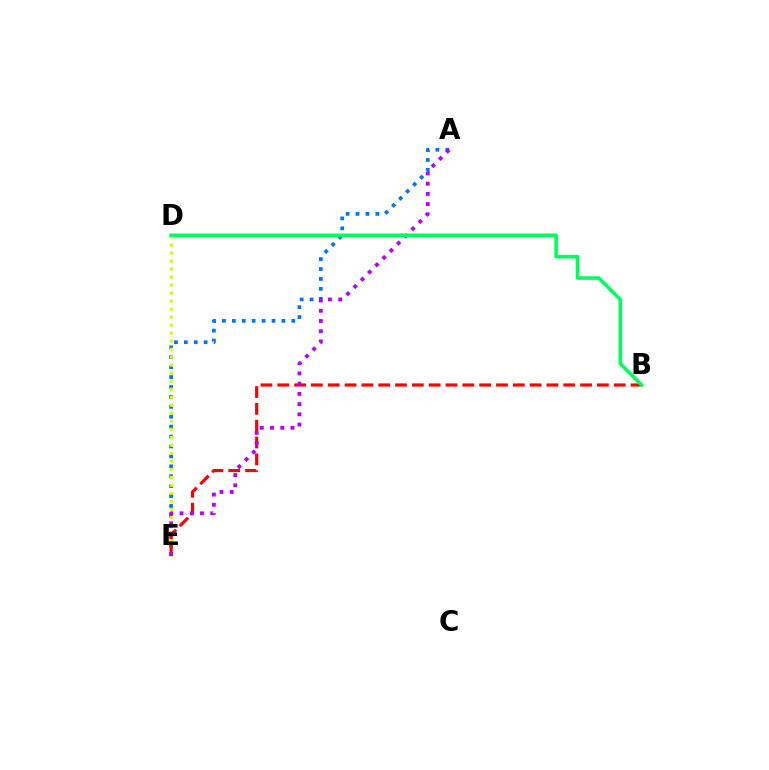{('A', 'E'): [{'color': '#0074ff', 'line_style': 'dotted', 'thickness': 2.69}, {'color': '#b900ff', 'line_style': 'dotted', 'thickness': 2.78}], ('D', 'E'): [{'color': '#d1ff00', 'line_style': 'dotted', 'thickness': 2.18}], ('B', 'E'): [{'color': '#ff0000', 'line_style': 'dashed', 'thickness': 2.29}], ('B', 'D'): [{'color': '#00ff5c', 'line_style': 'solid', 'thickness': 2.57}]}